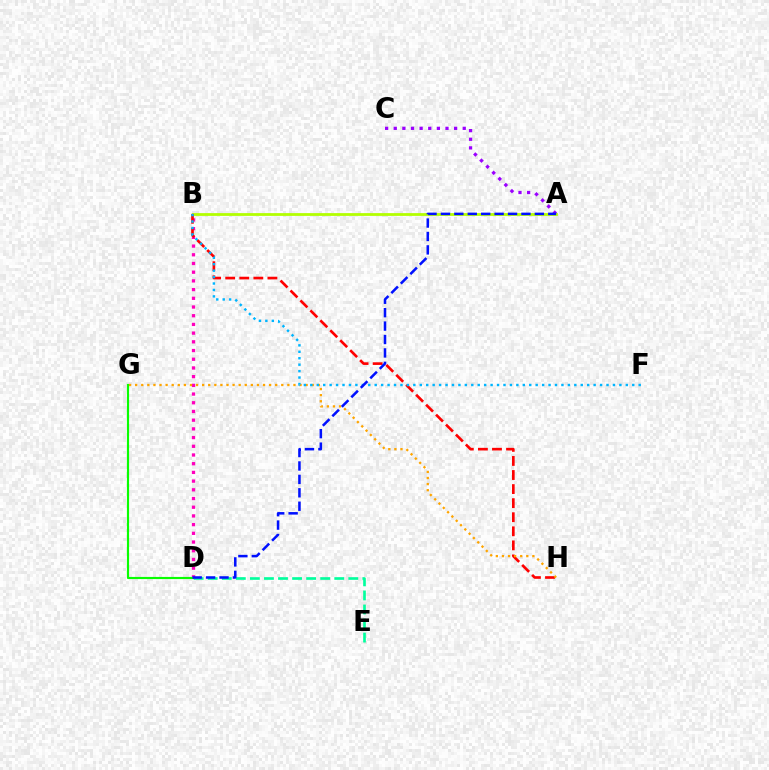{('A', 'B'): [{'color': '#b3ff00', 'line_style': 'solid', 'thickness': 2.0}], ('D', 'E'): [{'color': '#00ff9d', 'line_style': 'dashed', 'thickness': 1.91}], ('B', 'D'): [{'color': '#ff00bd', 'line_style': 'dotted', 'thickness': 2.37}], ('B', 'H'): [{'color': '#ff0000', 'line_style': 'dashed', 'thickness': 1.91}], ('A', 'C'): [{'color': '#9b00ff', 'line_style': 'dotted', 'thickness': 2.34}], ('G', 'H'): [{'color': '#ffa500', 'line_style': 'dotted', 'thickness': 1.65}], ('D', 'G'): [{'color': '#08ff00', 'line_style': 'solid', 'thickness': 1.55}], ('B', 'F'): [{'color': '#00b5ff', 'line_style': 'dotted', 'thickness': 1.75}], ('A', 'D'): [{'color': '#0010ff', 'line_style': 'dashed', 'thickness': 1.82}]}